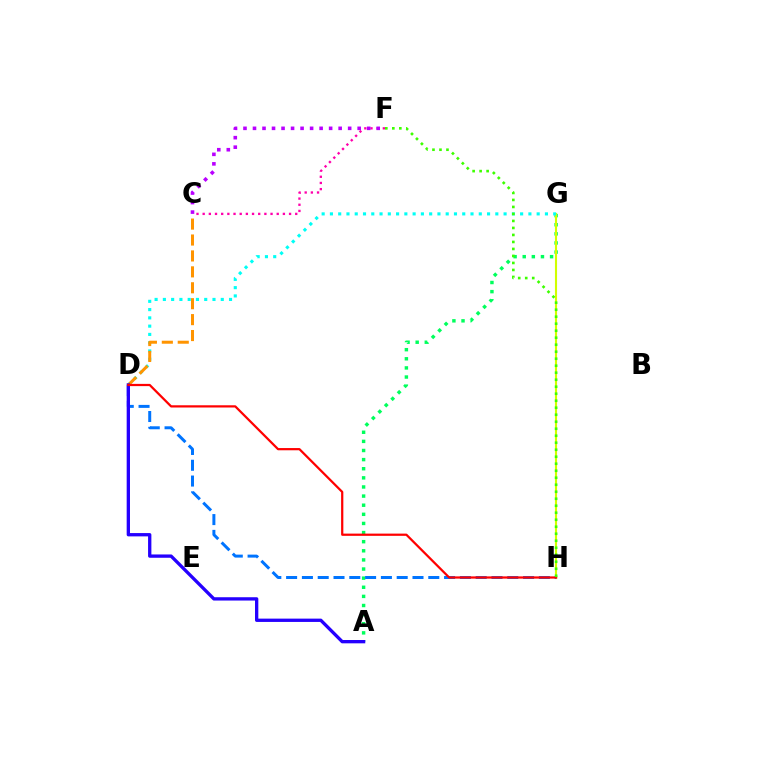{('A', 'G'): [{'color': '#00ff5c', 'line_style': 'dotted', 'thickness': 2.48}], ('G', 'H'): [{'color': '#d1ff00', 'line_style': 'solid', 'thickness': 1.52}], ('D', 'G'): [{'color': '#00fff6', 'line_style': 'dotted', 'thickness': 2.25}], ('C', 'F'): [{'color': '#ff00ac', 'line_style': 'dotted', 'thickness': 1.68}, {'color': '#b900ff', 'line_style': 'dotted', 'thickness': 2.59}], ('C', 'D'): [{'color': '#ff9400', 'line_style': 'dashed', 'thickness': 2.16}], ('D', 'H'): [{'color': '#0074ff', 'line_style': 'dashed', 'thickness': 2.15}, {'color': '#ff0000', 'line_style': 'solid', 'thickness': 1.61}], ('A', 'D'): [{'color': '#2500ff', 'line_style': 'solid', 'thickness': 2.39}], ('F', 'H'): [{'color': '#3dff00', 'line_style': 'dotted', 'thickness': 1.9}]}